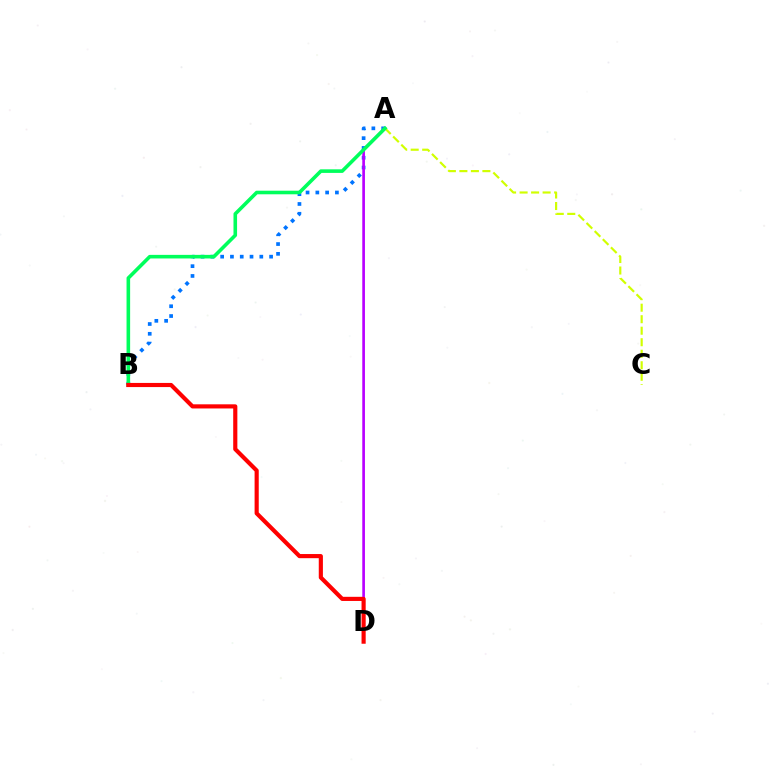{('A', 'C'): [{'color': '#d1ff00', 'line_style': 'dashed', 'thickness': 1.56}], ('A', 'B'): [{'color': '#0074ff', 'line_style': 'dotted', 'thickness': 2.66}, {'color': '#00ff5c', 'line_style': 'solid', 'thickness': 2.58}], ('A', 'D'): [{'color': '#b900ff', 'line_style': 'solid', 'thickness': 1.92}], ('B', 'D'): [{'color': '#ff0000', 'line_style': 'solid', 'thickness': 2.98}]}